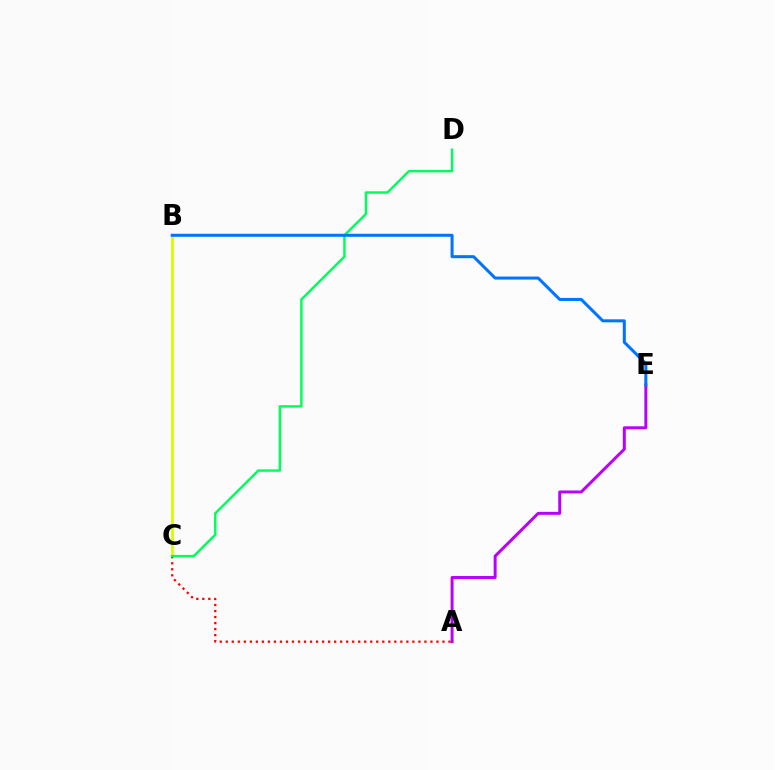{('B', 'C'): [{'color': '#d1ff00', 'line_style': 'solid', 'thickness': 1.99}], ('A', 'C'): [{'color': '#ff0000', 'line_style': 'dotted', 'thickness': 1.64}], ('C', 'D'): [{'color': '#00ff5c', 'line_style': 'solid', 'thickness': 1.76}], ('A', 'E'): [{'color': '#b900ff', 'line_style': 'solid', 'thickness': 2.13}], ('B', 'E'): [{'color': '#0074ff', 'line_style': 'solid', 'thickness': 2.17}]}